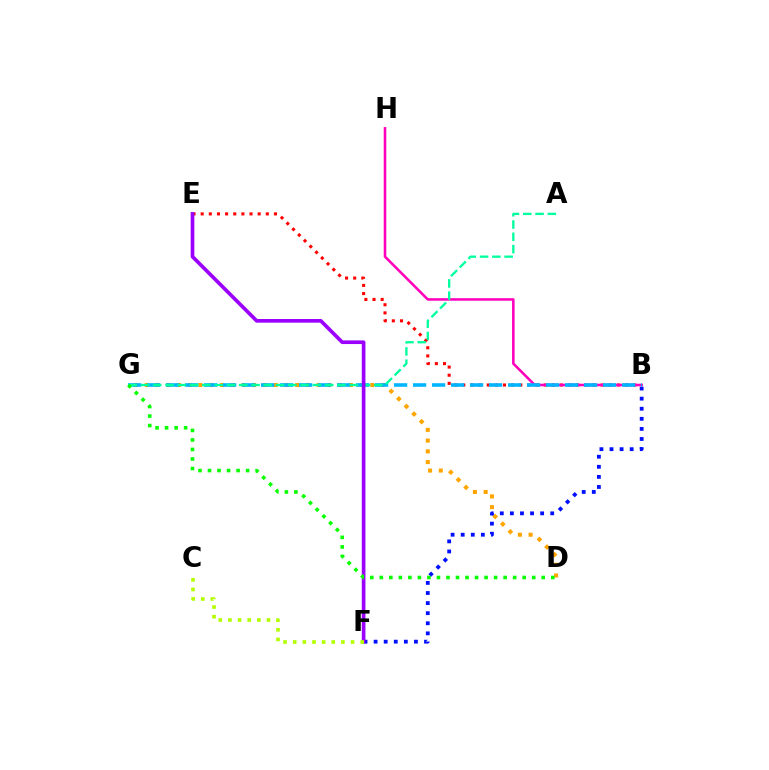{('B', 'E'): [{'color': '#ff0000', 'line_style': 'dotted', 'thickness': 2.21}], ('B', 'F'): [{'color': '#0010ff', 'line_style': 'dotted', 'thickness': 2.74}], ('B', 'H'): [{'color': '#ff00bd', 'line_style': 'solid', 'thickness': 1.84}], ('D', 'G'): [{'color': '#ffa500', 'line_style': 'dotted', 'thickness': 2.92}, {'color': '#08ff00', 'line_style': 'dotted', 'thickness': 2.59}], ('B', 'G'): [{'color': '#00b5ff', 'line_style': 'dashed', 'thickness': 2.58}], ('A', 'G'): [{'color': '#00ff9d', 'line_style': 'dashed', 'thickness': 1.67}], ('E', 'F'): [{'color': '#9b00ff', 'line_style': 'solid', 'thickness': 2.64}], ('C', 'F'): [{'color': '#b3ff00', 'line_style': 'dotted', 'thickness': 2.62}]}